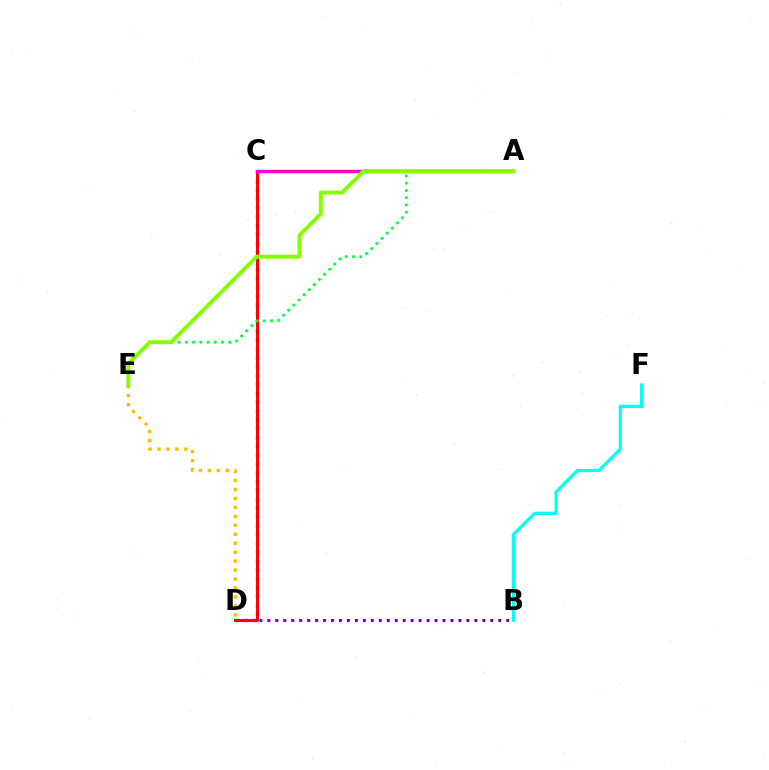{('C', 'D'): [{'color': '#004bff', 'line_style': 'dotted', 'thickness': 2.4}, {'color': '#ff0000', 'line_style': 'solid', 'thickness': 2.13}], ('B', 'D'): [{'color': '#7200ff', 'line_style': 'dotted', 'thickness': 2.16}], ('A', 'E'): [{'color': '#00ff39', 'line_style': 'dotted', 'thickness': 1.97}, {'color': '#84ff00', 'line_style': 'solid', 'thickness': 2.83}], ('D', 'E'): [{'color': '#ffbd00', 'line_style': 'dotted', 'thickness': 2.43}], ('A', 'C'): [{'color': '#ff00cf', 'line_style': 'solid', 'thickness': 2.43}], ('B', 'F'): [{'color': '#00fff6', 'line_style': 'solid', 'thickness': 2.33}]}